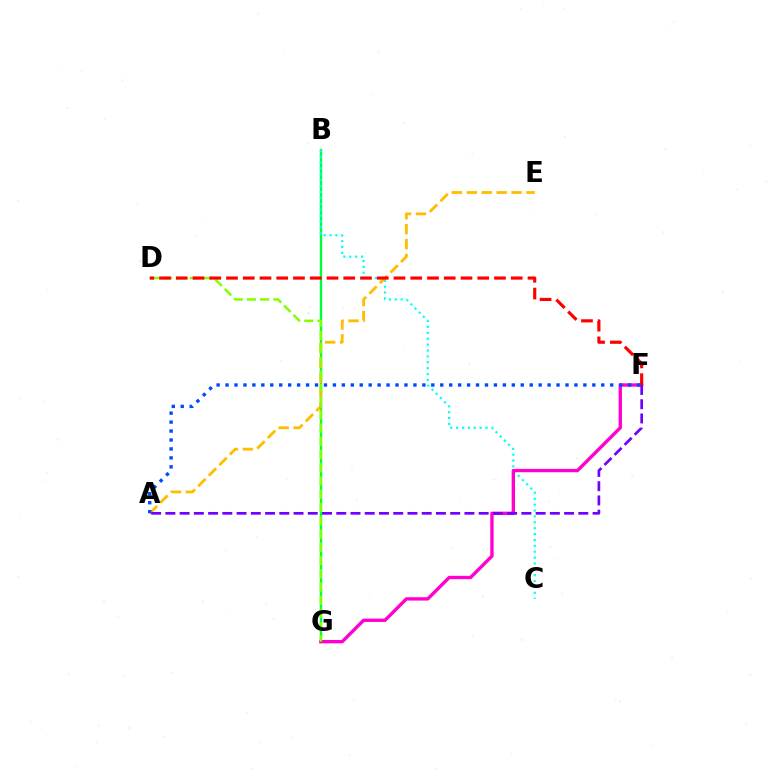{('B', 'G'): [{'color': '#00ff39', 'line_style': 'solid', 'thickness': 1.73}], ('B', 'C'): [{'color': '#00fff6', 'line_style': 'dotted', 'thickness': 1.6}], ('A', 'E'): [{'color': '#ffbd00', 'line_style': 'dashed', 'thickness': 2.03}], ('F', 'G'): [{'color': '#ff00cf', 'line_style': 'solid', 'thickness': 2.41}], ('D', 'G'): [{'color': '#84ff00', 'line_style': 'dashed', 'thickness': 1.8}], ('D', 'F'): [{'color': '#ff0000', 'line_style': 'dashed', 'thickness': 2.28}], ('A', 'F'): [{'color': '#004bff', 'line_style': 'dotted', 'thickness': 2.43}, {'color': '#7200ff', 'line_style': 'dashed', 'thickness': 1.93}]}